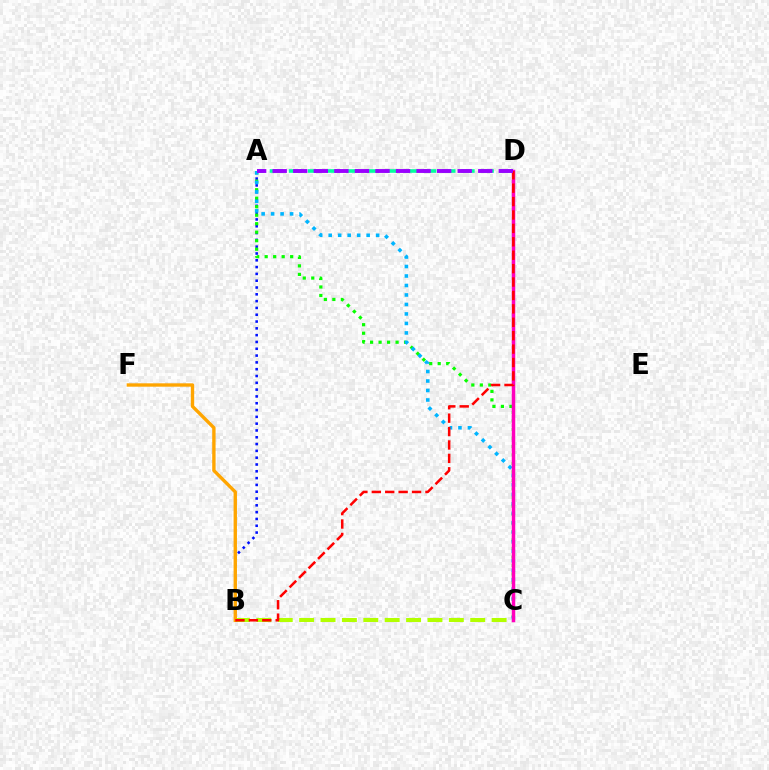{('A', 'B'): [{'color': '#0010ff', 'line_style': 'dotted', 'thickness': 1.85}], ('A', 'C'): [{'color': '#08ff00', 'line_style': 'dotted', 'thickness': 2.31}, {'color': '#00b5ff', 'line_style': 'dotted', 'thickness': 2.58}], ('A', 'D'): [{'color': '#00ff9d', 'line_style': 'dashed', 'thickness': 2.6}, {'color': '#9b00ff', 'line_style': 'dashed', 'thickness': 2.79}], ('B', 'C'): [{'color': '#b3ff00', 'line_style': 'dashed', 'thickness': 2.91}], ('C', 'D'): [{'color': '#ff00bd', 'line_style': 'solid', 'thickness': 2.51}], ('B', 'F'): [{'color': '#ffa500', 'line_style': 'solid', 'thickness': 2.42}], ('B', 'D'): [{'color': '#ff0000', 'line_style': 'dashed', 'thickness': 1.82}]}